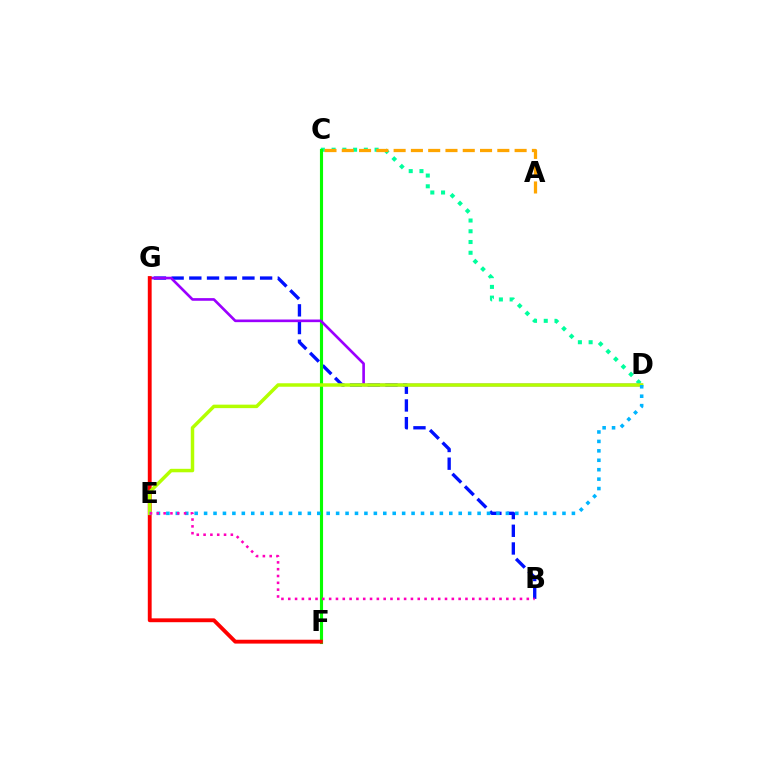{('B', 'G'): [{'color': '#0010ff', 'line_style': 'dashed', 'thickness': 2.4}], ('C', 'D'): [{'color': '#00ff9d', 'line_style': 'dotted', 'thickness': 2.92}], ('C', 'F'): [{'color': '#08ff00', 'line_style': 'solid', 'thickness': 2.25}], ('D', 'G'): [{'color': '#9b00ff', 'line_style': 'solid', 'thickness': 1.91}], ('F', 'G'): [{'color': '#ff0000', 'line_style': 'solid', 'thickness': 2.78}], ('A', 'C'): [{'color': '#ffa500', 'line_style': 'dashed', 'thickness': 2.35}], ('D', 'E'): [{'color': '#b3ff00', 'line_style': 'solid', 'thickness': 2.5}, {'color': '#00b5ff', 'line_style': 'dotted', 'thickness': 2.56}], ('B', 'E'): [{'color': '#ff00bd', 'line_style': 'dotted', 'thickness': 1.85}]}